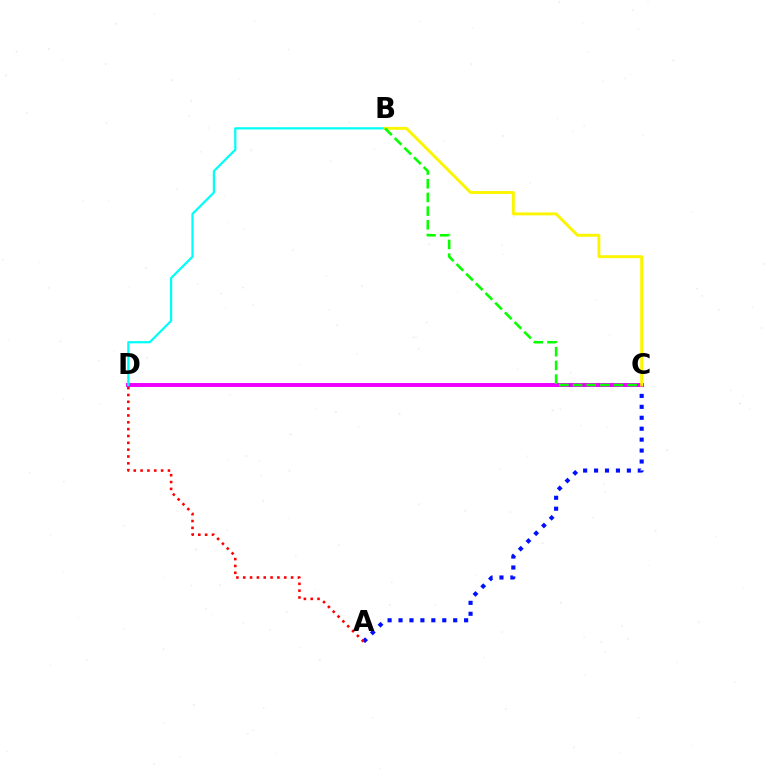{('A', 'C'): [{'color': '#0010ff', 'line_style': 'dotted', 'thickness': 2.97}], ('C', 'D'): [{'color': '#ee00ff', 'line_style': 'solid', 'thickness': 2.83}], ('A', 'D'): [{'color': '#ff0000', 'line_style': 'dotted', 'thickness': 1.86}], ('B', 'D'): [{'color': '#00fff6', 'line_style': 'solid', 'thickness': 1.6}], ('B', 'C'): [{'color': '#fcf500', 'line_style': 'solid', 'thickness': 2.1}, {'color': '#08ff00', 'line_style': 'dashed', 'thickness': 1.86}]}